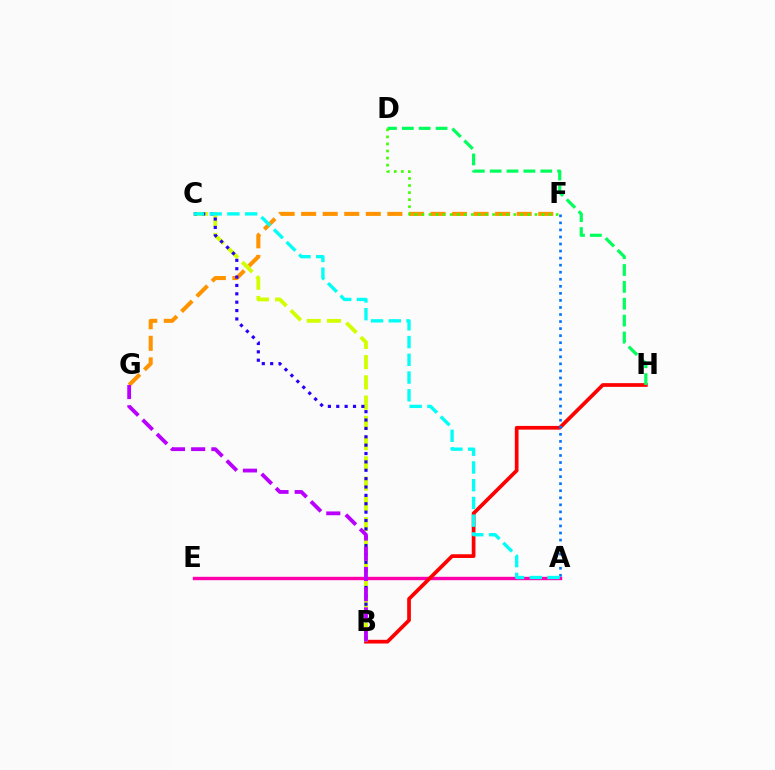{('F', 'G'): [{'color': '#ff9400', 'line_style': 'dashed', 'thickness': 2.93}], ('A', 'E'): [{'color': '#ff00ac', 'line_style': 'solid', 'thickness': 2.44}], ('B', 'H'): [{'color': '#ff0000', 'line_style': 'solid', 'thickness': 2.67}], ('B', 'C'): [{'color': '#d1ff00', 'line_style': 'dashed', 'thickness': 2.75}, {'color': '#2500ff', 'line_style': 'dotted', 'thickness': 2.27}], ('D', 'H'): [{'color': '#00ff5c', 'line_style': 'dashed', 'thickness': 2.29}], ('A', 'F'): [{'color': '#0074ff', 'line_style': 'dotted', 'thickness': 1.92}], ('D', 'F'): [{'color': '#3dff00', 'line_style': 'dotted', 'thickness': 1.92}], ('A', 'C'): [{'color': '#00fff6', 'line_style': 'dashed', 'thickness': 2.41}], ('B', 'G'): [{'color': '#b900ff', 'line_style': 'dashed', 'thickness': 2.74}]}